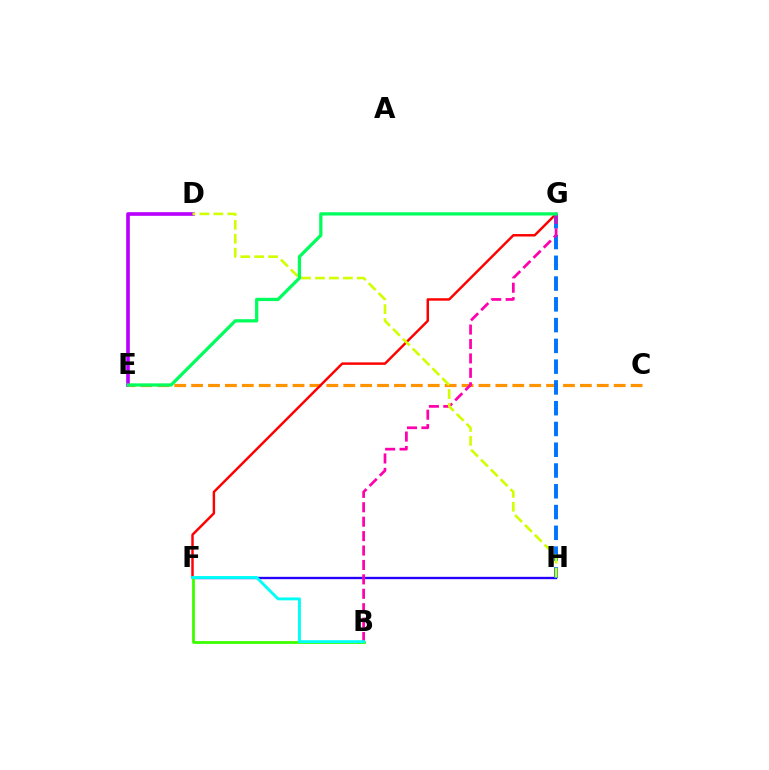{('F', 'H'): [{'color': '#2500ff', 'line_style': 'solid', 'thickness': 1.69}], ('D', 'E'): [{'color': '#b900ff', 'line_style': 'solid', 'thickness': 2.62}], ('C', 'E'): [{'color': '#ff9400', 'line_style': 'dashed', 'thickness': 2.3}], ('F', 'G'): [{'color': '#ff0000', 'line_style': 'solid', 'thickness': 1.76}], ('G', 'H'): [{'color': '#0074ff', 'line_style': 'dashed', 'thickness': 2.82}], ('B', 'G'): [{'color': '#ff00ac', 'line_style': 'dashed', 'thickness': 1.96}], ('D', 'H'): [{'color': '#d1ff00', 'line_style': 'dashed', 'thickness': 1.89}], ('B', 'F'): [{'color': '#3dff00', 'line_style': 'solid', 'thickness': 2.03}, {'color': '#00fff6', 'line_style': 'solid', 'thickness': 2.09}], ('E', 'G'): [{'color': '#00ff5c', 'line_style': 'solid', 'thickness': 2.34}]}